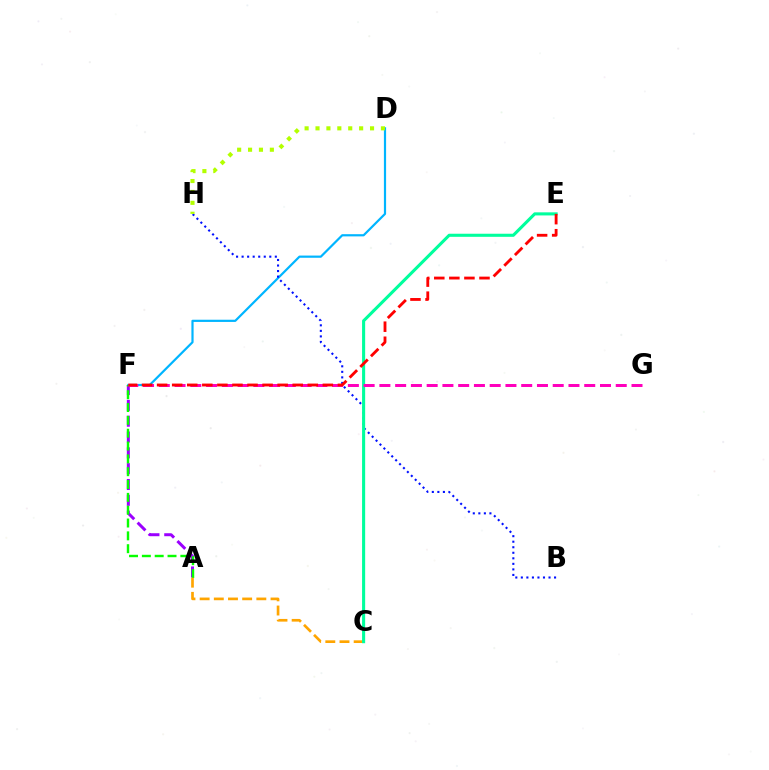{('D', 'F'): [{'color': '#00b5ff', 'line_style': 'solid', 'thickness': 1.58}], ('A', 'F'): [{'color': '#9b00ff', 'line_style': 'dashed', 'thickness': 2.15}, {'color': '#08ff00', 'line_style': 'dashed', 'thickness': 1.74}], ('B', 'H'): [{'color': '#0010ff', 'line_style': 'dotted', 'thickness': 1.5}], ('A', 'C'): [{'color': '#ffa500', 'line_style': 'dashed', 'thickness': 1.93}], ('C', 'E'): [{'color': '#00ff9d', 'line_style': 'solid', 'thickness': 2.22}], ('F', 'G'): [{'color': '#ff00bd', 'line_style': 'dashed', 'thickness': 2.14}], ('E', 'F'): [{'color': '#ff0000', 'line_style': 'dashed', 'thickness': 2.05}], ('D', 'H'): [{'color': '#b3ff00', 'line_style': 'dotted', 'thickness': 2.96}]}